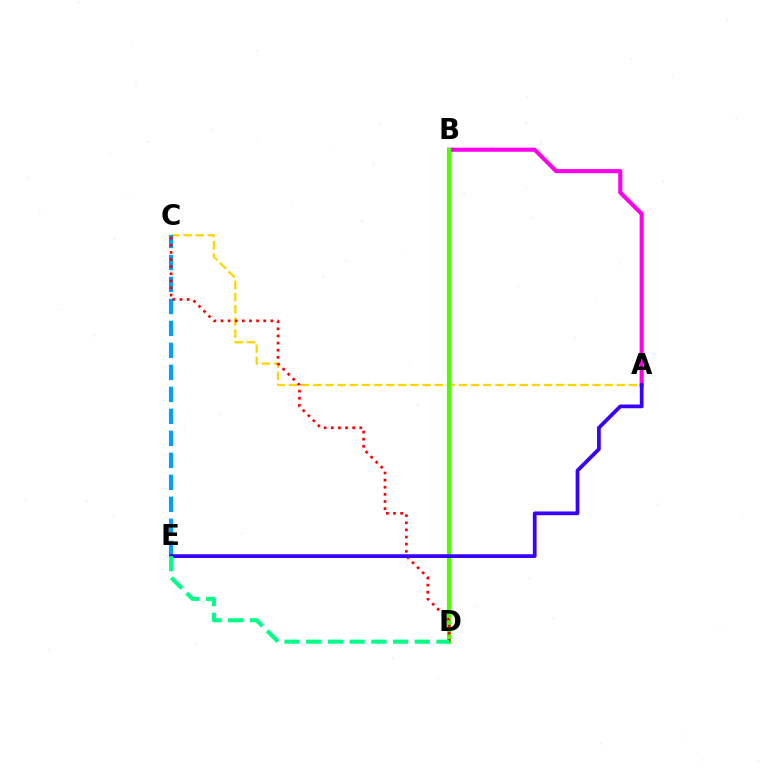{('A', 'B'): [{'color': '#ff00ed', 'line_style': 'solid', 'thickness': 2.95}], ('A', 'C'): [{'color': '#ffd500', 'line_style': 'dashed', 'thickness': 1.65}], ('B', 'D'): [{'color': '#4fff00', 'line_style': 'solid', 'thickness': 2.98}], ('C', 'E'): [{'color': '#009eff', 'line_style': 'dashed', 'thickness': 2.99}], ('C', 'D'): [{'color': '#ff0000', 'line_style': 'dotted', 'thickness': 1.93}], ('A', 'E'): [{'color': '#3700ff', 'line_style': 'solid', 'thickness': 2.69}], ('D', 'E'): [{'color': '#00ff86', 'line_style': 'dashed', 'thickness': 2.95}]}